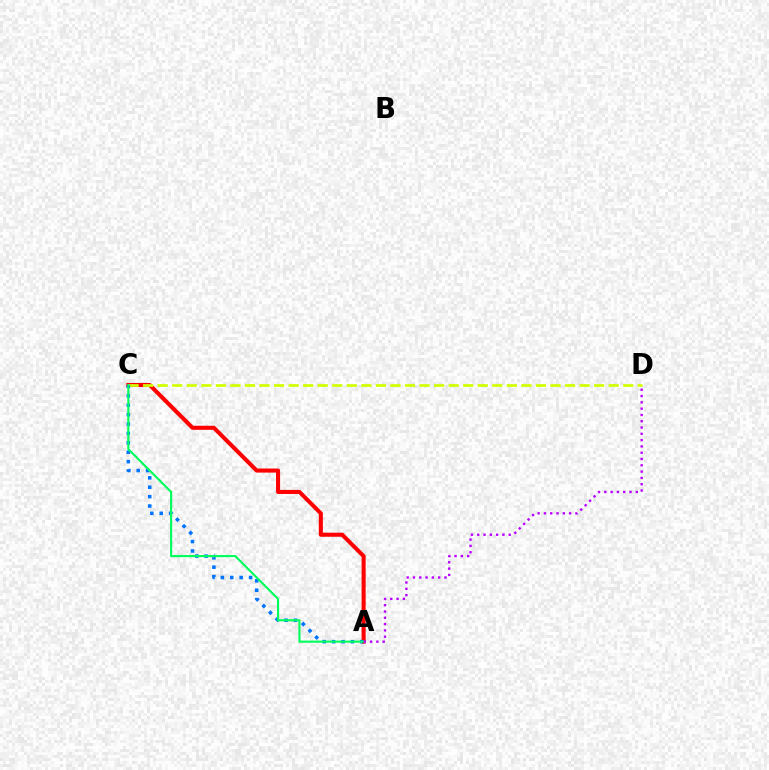{('A', 'C'): [{'color': '#ff0000', 'line_style': 'solid', 'thickness': 2.93}, {'color': '#0074ff', 'line_style': 'dotted', 'thickness': 2.55}, {'color': '#00ff5c', 'line_style': 'solid', 'thickness': 1.55}], ('C', 'D'): [{'color': '#d1ff00', 'line_style': 'dashed', 'thickness': 1.98}], ('A', 'D'): [{'color': '#b900ff', 'line_style': 'dotted', 'thickness': 1.71}]}